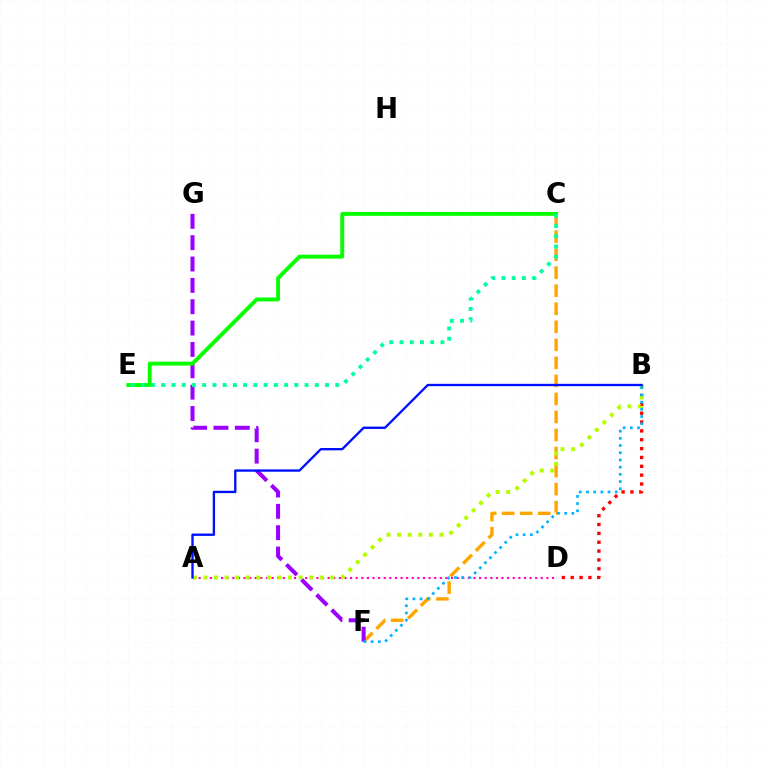{('C', 'F'): [{'color': '#ffa500', 'line_style': 'dashed', 'thickness': 2.45}], ('B', 'D'): [{'color': '#ff0000', 'line_style': 'dotted', 'thickness': 2.4}], ('A', 'D'): [{'color': '#ff00bd', 'line_style': 'dotted', 'thickness': 1.52}], ('A', 'B'): [{'color': '#b3ff00', 'line_style': 'dotted', 'thickness': 2.87}, {'color': '#0010ff', 'line_style': 'solid', 'thickness': 1.68}], ('F', 'G'): [{'color': '#9b00ff', 'line_style': 'dashed', 'thickness': 2.9}], ('B', 'F'): [{'color': '#00b5ff', 'line_style': 'dotted', 'thickness': 1.96}], ('C', 'E'): [{'color': '#08ff00', 'line_style': 'solid', 'thickness': 2.81}, {'color': '#00ff9d', 'line_style': 'dotted', 'thickness': 2.78}]}